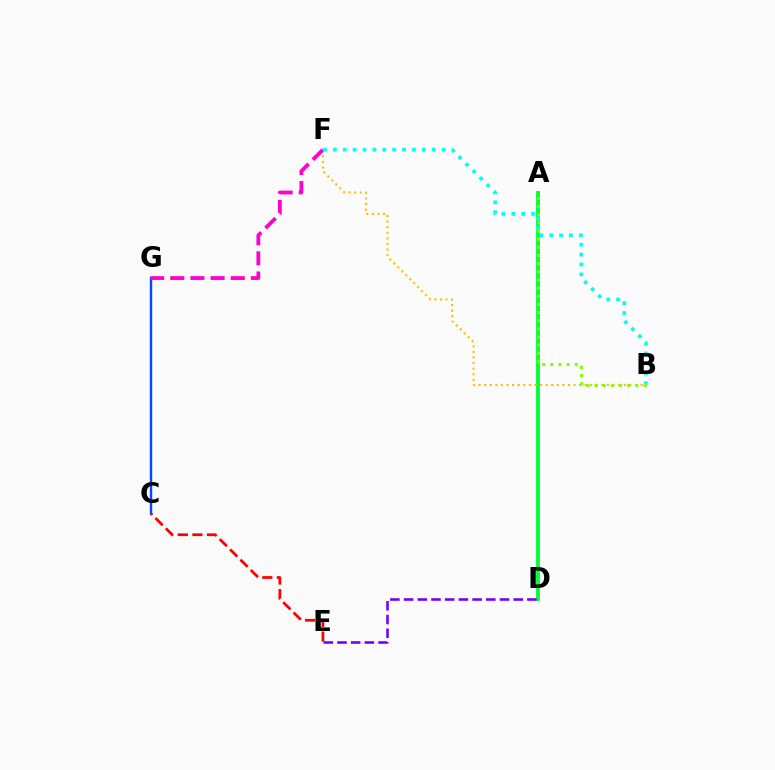{('A', 'D'): [{'color': '#00ff39', 'line_style': 'solid', 'thickness': 2.77}], ('C', 'E'): [{'color': '#ff0000', 'line_style': 'dashed', 'thickness': 1.98}], ('B', 'F'): [{'color': '#ffbd00', 'line_style': 'dotted', 'thickness': 1.52}, {'color': '#00fff6', 'line_style': 'dotted', 'thickness': 2.68}], ('C', 'G'): [{'color': '#004bff', 'line_style': 'solid', 'thickness': 1.75}], ('F', 'G'): [{'color': '#ff00cf', 'line_style': 'dashed', 'thickness': 2.74}], ('D', 'E'): [{'color': '#7200ff', 'line_style': 'dashed', 'thickness': 1.86}], ('A', 'B'): [{'color': '#84ff00', 'line_style': 'dotted', 'thickness': 2.22}]}